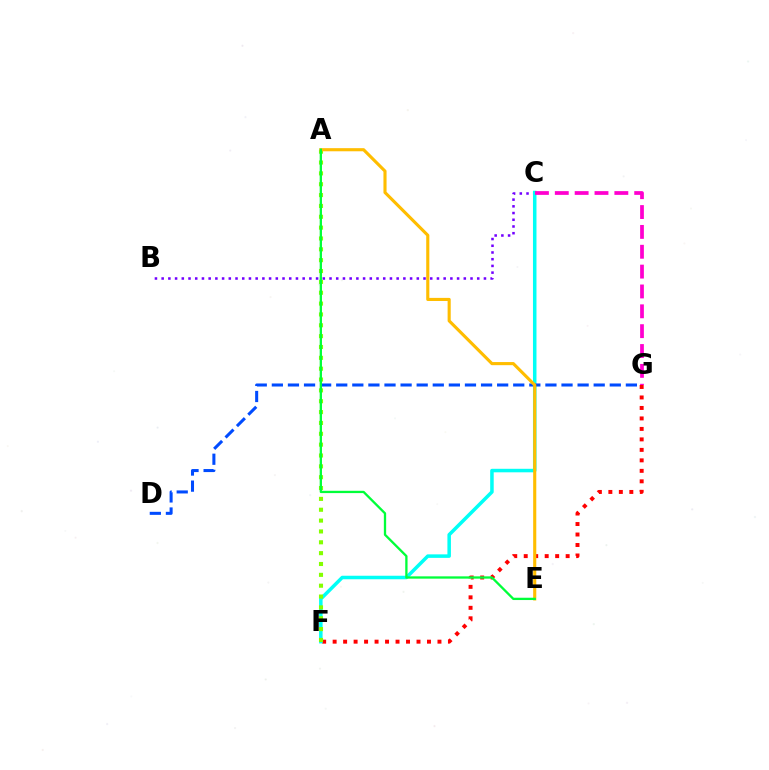{('B', 'C'): [{'color': '#7200ff', 'line_style': 'dotted', 'thickness': 1.82}], ('F', 'G'): [{'color': '#ff0000', 'line_style': 'dotted', 'thickness': 2.85}], ('C', 'F'): [{'color': '#00fff6', 'line_style': 'solid', 'thickness': 2.53}], ('C', 'G'): [{'color': '#ff00cf', 'line_style': 'dashed', 'thickness': 2.7}], ('D', 'G'): [{'color': '#004bff', 'line_style': 'dashed', 'thickness': 2.19}], ('A', 'F'): [{'color': '#84ff00', 'line_style': 'dotted', 'thickness': 2.95}], ('A', 'E'): [{'color': '#ffbd00', 'line_style': 'solid', 'thickness': 2.24}, {'color': '#00ff39', 'line_style': 'solid', 'thickness': 1.66}]}